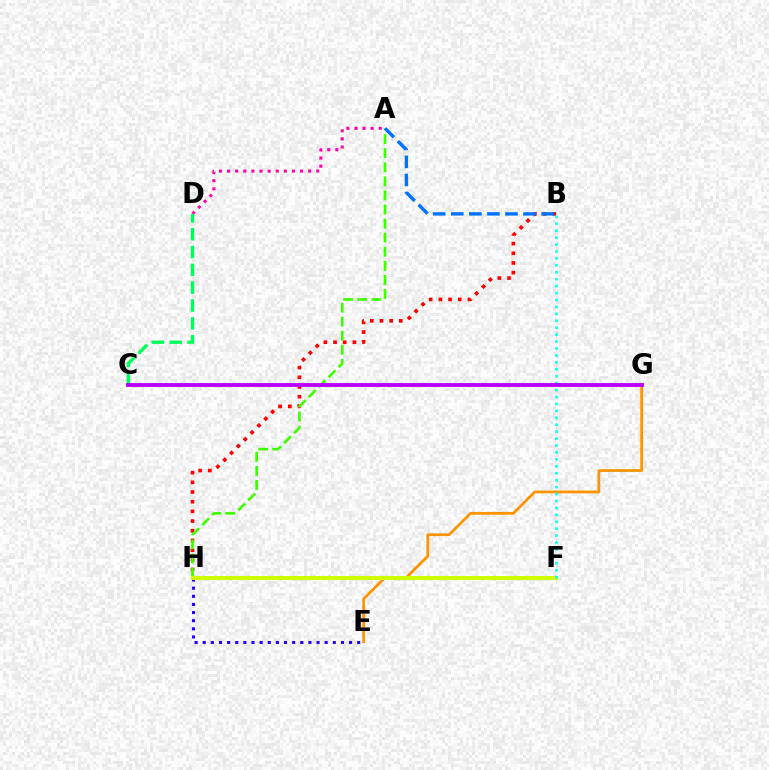{('E', 'G'): [{'color': '#ff9400', 'line_style': 'solid', 'thickness': 1.97}], ('B', 'H'): [{'color': '#ff0000', 'line_style': 'dotted', 'thickness': 2.63}], ('A', 'H'): [{'color': '#3dff00', 'line_style': 'dashed', 'thickness': 1.91}], ('A', 'D'): [{'color': '#ff00ac', 'line_style': 'dotted', 'thickness': 2.2}], ('A', 'B'): [{'color': '#0074ff', 'line_style': 'dashed', 'thickness': 2.45}], ('E', 'H'): [{'color': '#2500ff', 'line_style': 'dotted', 'thickness': 2.21}], ('F', 'H'): [{'color': '#d1ff00', 'line_style': 'solid', 'thickness': 2.87}], ('B', 'F'): [{'color': '#00fff6', 'line_style': 'dotted', 'thickness': 1.88}], ('C', 'D'): [{'color': '#00ff5c', 'line_style': 'dashed', 'thickness': 2.42}], ('C', 'G'): [{'color': '#b900ff', 'line_style': 'solid', 'thickness': 2.77}]}